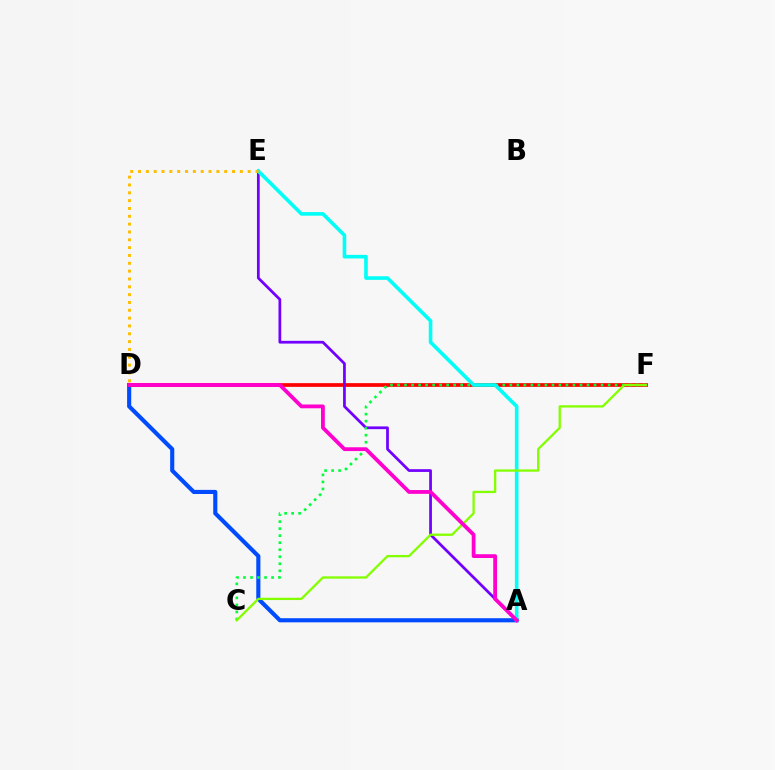{('A', 'D'): [{'color': '#004bff', 'line_style': 'solid', 'thickness': 2.97}, {'color': '#ff00cf', 'line_style': 'solid', 'thickness': 2.73}], ('D', 'F'): [{'color': '#ff0000', 'line_style': 'solid', 'thickness': 2.68}], ('A', 'E'): [{'color': '#7200ff', 'line_style': 'solid', 'thickness': 1.98}, {'color': '#00fff6', 'line_style': 'solid', 'thickness': 2.6}], ('C', 'F'): [{'color': '#00ff39', 'line_style': 'dotted', 'thickness': 1.91}, {'color': '#84ff00', 'line_style': 'solid', 'thickness': 1.66}], ('D', 'E'): [{'color': '#ffbd00', 'line_style': 'dotted', 'thickness': 2.13}]}